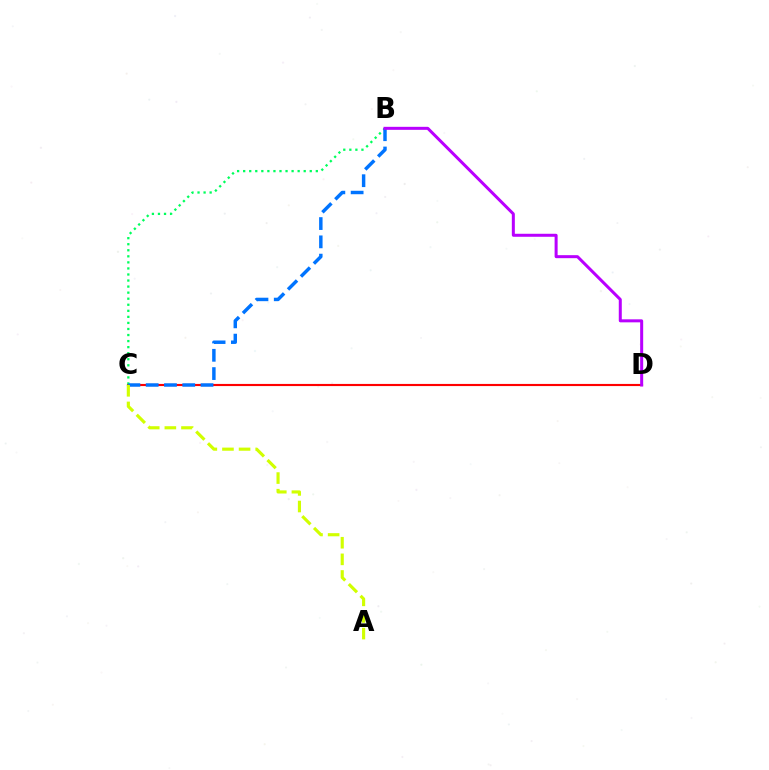{('C', 'D'): [{'color': '#ff0000', 'line_style': 'solid', 'thickness': 1.54}], ('B', 'C'): [{'color': '#00ff5c', 'line_style': 'dotted', 'thickness': 1.64}, {'color': '#0074ff', 'line_style': 'dashed', 'thickness': 2.48}], ('B', 'D'): [{'color': '#b900ff', 'line_style': 'solid', 'thickness': 2.17}], ('A', 'C'): [{'color': '#d1ff00', 'line_style': 'dashed', 'thickness': 2.26}]}